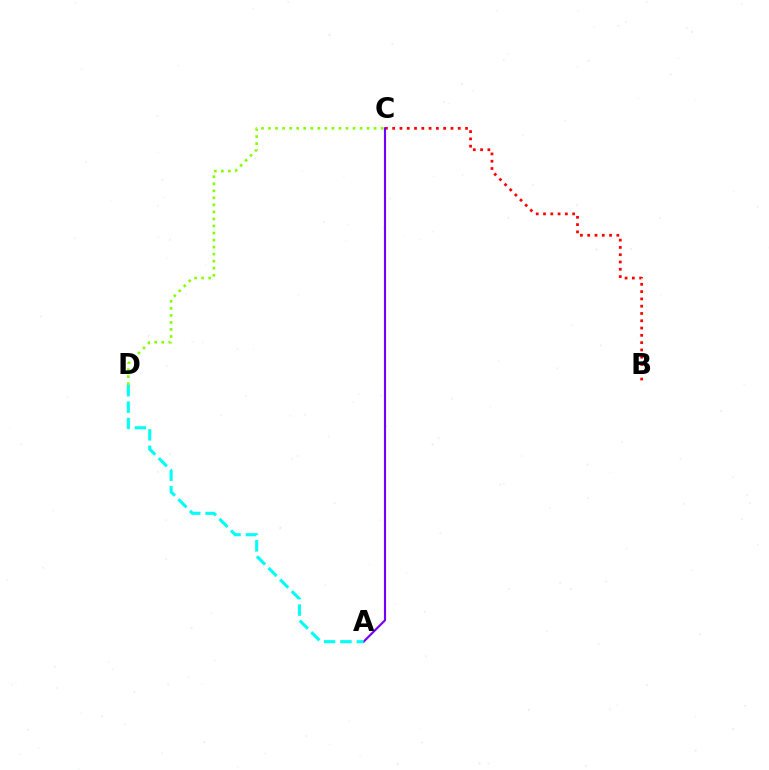{('B', 'C'): [{'color': '#ff0000', 'line_style': 'dotted', 'thickness': 1.98}], ('A', 'C'): [{'color': '#7200ff', 'line_style': 'solid', 'thickness': 1.54}], ('C', 'D'): [{'color': '#84ff00', 'line_style': 'dotted', 'thickness': 1.91}], ('A', 'D'): [{'color': '#00fff6', 'line_style': 'dashed', 'thickness': 2.23}]}